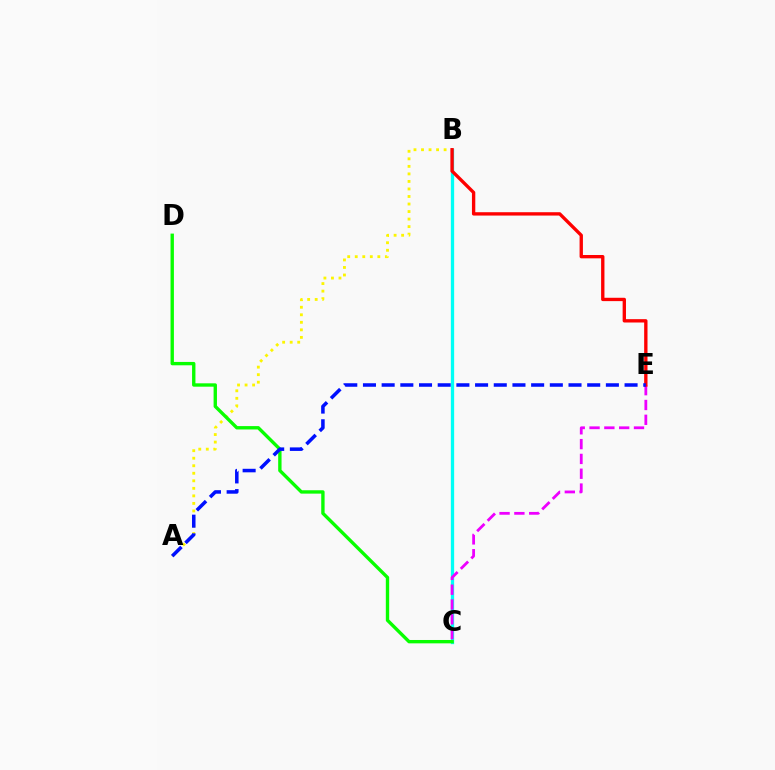{('A', 'B'): [{'color': '#fcf500', 'line_style': 'dotted', 'thickness': 2.05}], ('B', 'C'): [{'color': '#00fff6', 'line_style': 'solid', 'thickness': 2.37}], ('C', 'D'): [{'color': '#08ff00', 'line_style': 'solid', 'thickness': 2.42}], ('C', 'E'): [{'color': '#ee00ff', 'line_style': 'dashed', 'thickness': 2.01}], ('B', 'E'): [{'color': '#ff0000', 'line_style': 'solid', 'thickness': 2.41}], ('A', 'E'): [{'color': '#0010ff', 'line_style': 'dashed', 'thickness': 2.54}]}